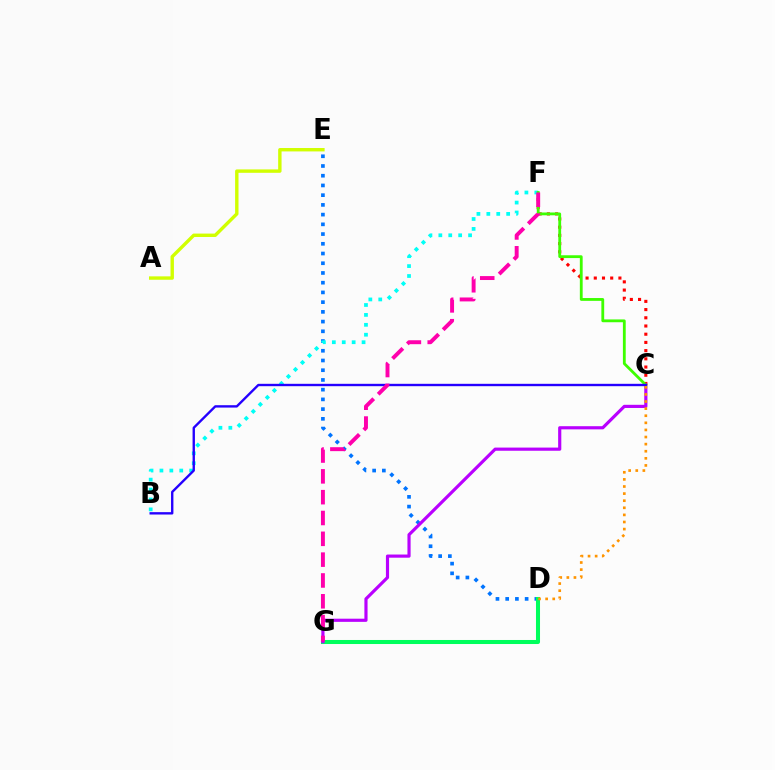{('C', 'F'): [{'color': '#ff0000', 'line_style': 'dotted', 'thickness': 2.23}, {'color': '#3dff00', 'line_style': 'solid', 'thickness': 2.02}], ('D', 'E'): [{'color': '#0074ff', 'line_style': 'dotted', 'thickness': 2.64}], ('B', 'F'): [{'color': '#00fff6', 'line_style': 'dotted', 'thickness': 2.69}], ('D', 'G'): [{'color': '#00ff5c', 'line_style': 'solid', 'thickness': 2.91}], ('C', 'G'): [{'color': '#b900ff', 'line_style': 'solid', 'thickness': 2.28}], ('B', 'C'): [{'color': '#2500ff', 'line_style': 'solid', 'thickness': 1.71}], ('C', 'D'): [{'color': '#ff9400', 'line_style': 'dotted', 'thickness': 1.93}], ('F', 'G'): [{'color': '#ff00ac', 'line_style': 'dashed', 'thickness': 2.83}], ('A', 'E'): [{'color': '#d1ff00', 'line_style': 'solid', 'thickness': 2.44}]}